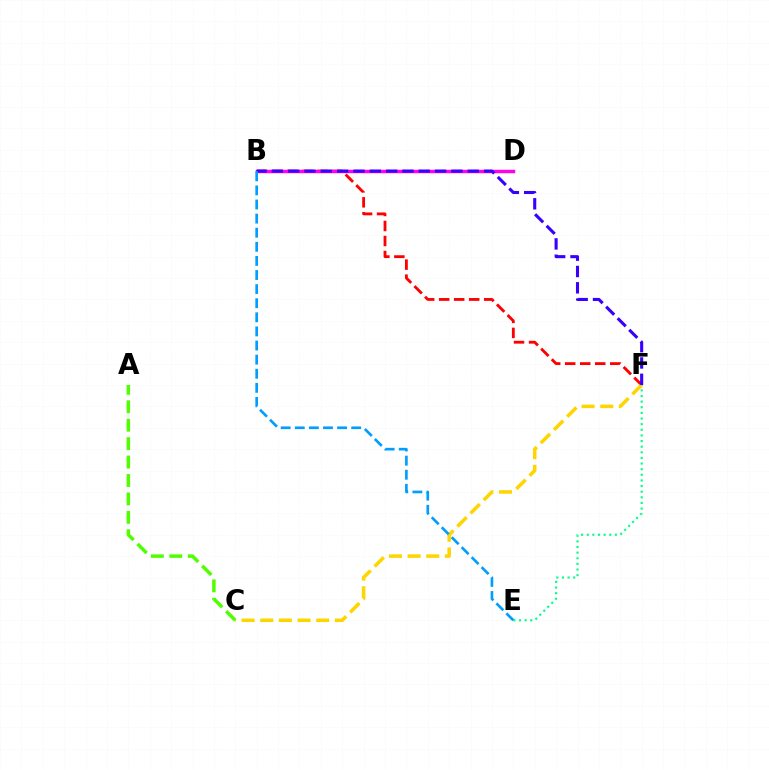{('E', 'F'): [{'color': '#00ff86', 'line_style': 'dotted', 'thickness': 1.53}], ('B', 'F'): [{'color': '#ff0000', 'line_style': 'dashed', 'thickness': 2.04}, {'color': '#3700ff', 'line_style': 'dashed', 'thickness': 2.22}], ('C', 'F'): [{'color': '#ffd500', 'line_style': 'dashed', 'thickness': 2.53}], ('B', 'D'): [{'color': '#ff00ed', 'line_style': 'solid', 'thickness': 2.47}], ('A', 'C'): [{'color': '#4fff00', 'line_style': 'dashed', 'thickness': 2.5}], ('B', 'E'): [{'color': '#009eff', 'line_style': 'dashed', 'thickness': 1.92}]}